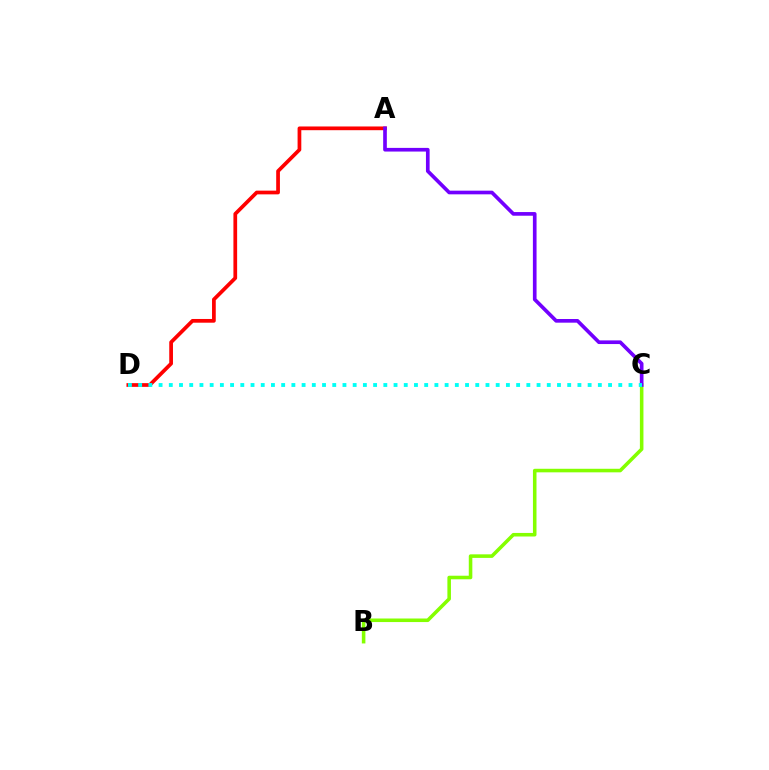{('B', 'C'): [{'color': '#84ff00', 'line_style': 'solid', 'thickness': 2.56}], ('A', 'D'): [{'color': '#ff0000', 'line_style': 'solid', 'thickness': 2.68}], ('A', 'C'): [{'color': '#7200ff', 'line_style': 'solid', 'thickness': 2.64}], ('C', 'D'): [{'color': '#00fff6', 'line_style': 'dotted', 'thickness': 2.78}]}